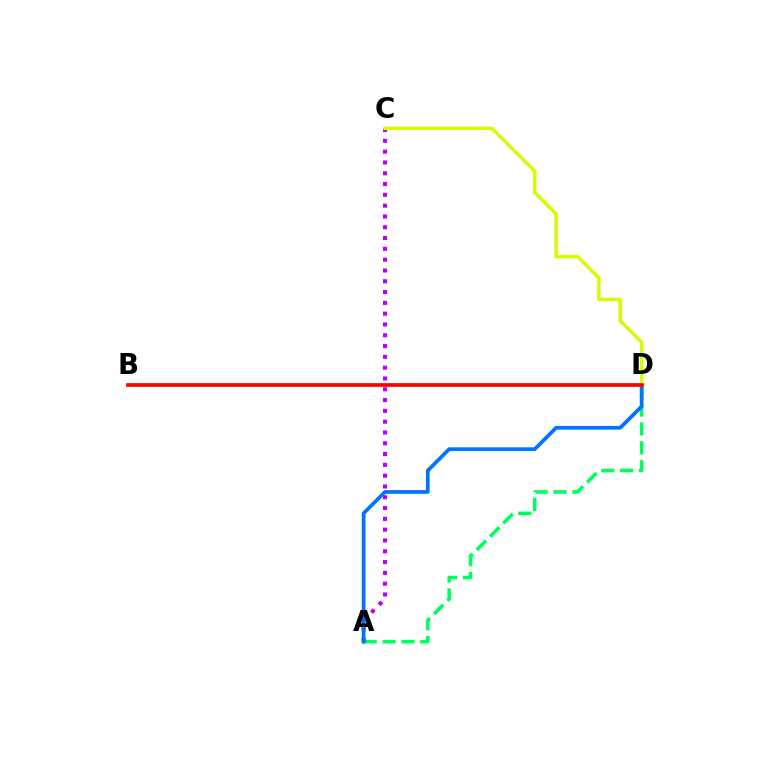{('A', 'D'): [{'color': '#00ff5c', 'line_style': 'dashed', 'thickness': 2.56}, {'color': '#0074ff', 'line_style': 'solid', 'thickness': 2.69}], ('A', 'C'): [{'color': '#b900ff', 'line_style': 'dotted', 'thickness': 2.93}], ('C', 'D'): [{'color': '#d1ff00', 'line_style': 'solid', 'thickness': 2.47}], ('B', 'D'): [{'color': '#ff0000', 'line_style': 'solid', 'thickness': 2.67}]}